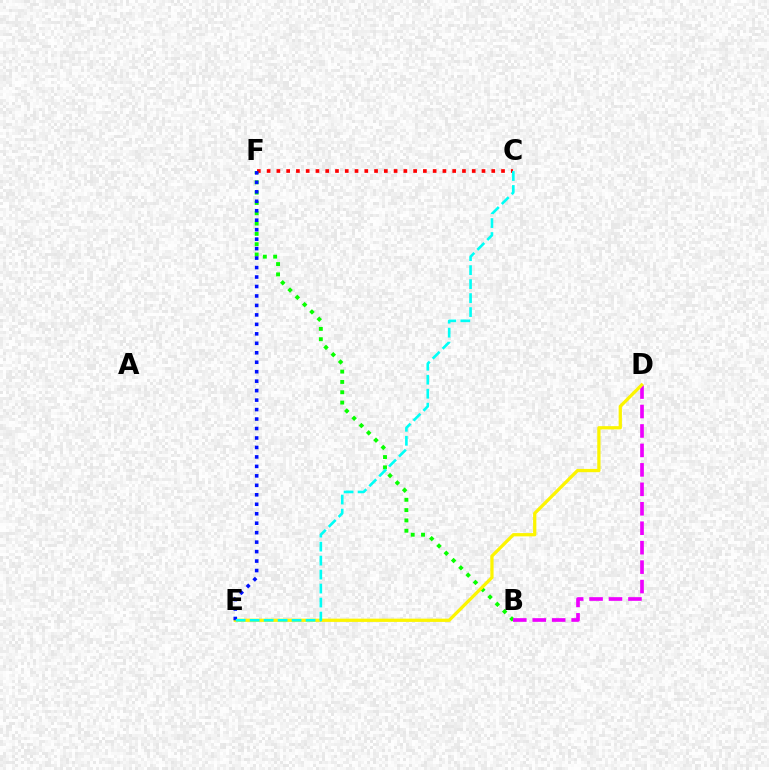{('B', 'F'): [{'color': '#08ff00', 'line_style': 'dotted', 'thickness': 2.8}], ('B', 'D'): [{'color': '#ee00ff', 'line_style': 'dashed', 'thickness': 2.64}], ('D', 'E'): [{'color': '#fcf500', 'line_style': 'solid', 'thickness': 2.35}], ('C', 'F'): [{'color': '#ff0000', 'line_style': 'dotted', 'thickness': 2.65}], ('E', 'F'): [{'color': '#0010ff', 'line_style': 'dotted', 'thickness': 2.57}], ('C', 'E'): [{'color': '#00fff6', 'line_style': 'dashed', 'thickness': 1.9}]}